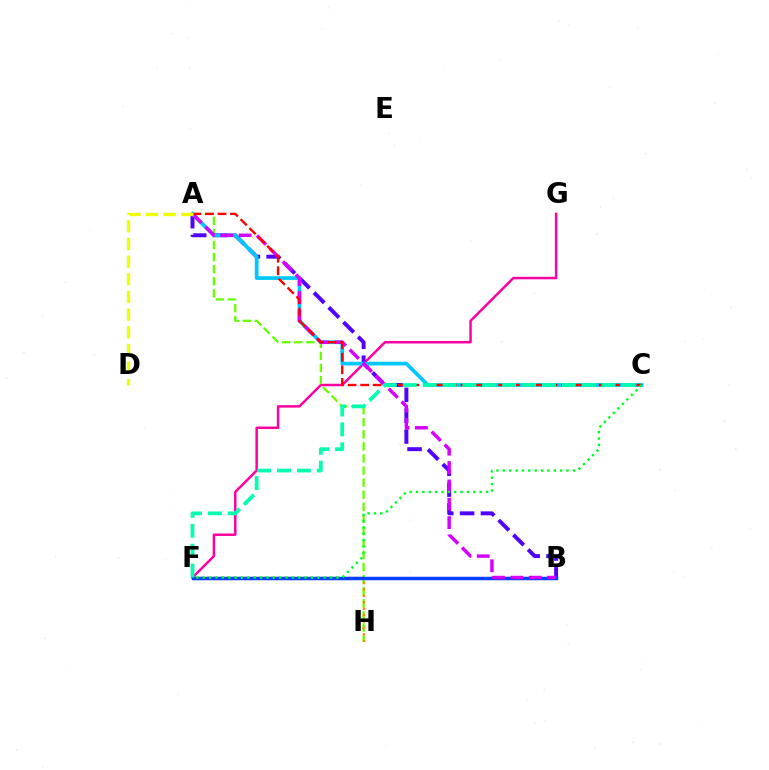{('F', 'G'): [{'color': '#ff00a0', 'line_style': 'solid', 'thickness': 1.79}], ('A', 'B'): [{'color': '#4f00ff', 'line_style': 'dashed', 'thickness': 2.83}, {'color': '#d600ff', 'line_style': 'dashed', 'thickness': 2.49}], ('A', 'H'): [{'color': '#66ff00', 'line_style': 'dashed', 'thickness': 1.64}], ('F', 'H'): [{'color': '#ff8800', 'line_style': 'dotted', 'thickness': 1.74}], ('A', 'C'): [{'color': '#00c7ff', 'line_style': 'solid', 'thickness': 2.69}, {'color': '#ff0000', 'line_style': 'dashed', 'thickness': 1.71}], ('B', 'F'): [{'color': '#003fff', 'line_style': 'solid', 'thickness': 2.51}], ('C', 'F'): [{'color': '#00ffaf', 'line_style': 'dashed', 'thickness': 2.7}, {'color': '#00ff27', 'line_style': 'dotted', 'thickness': 1.73}], ('A', 'D'): [{'color': '#eeff00', 'line_style': 'dashed', 'thickness': 2.4}]}